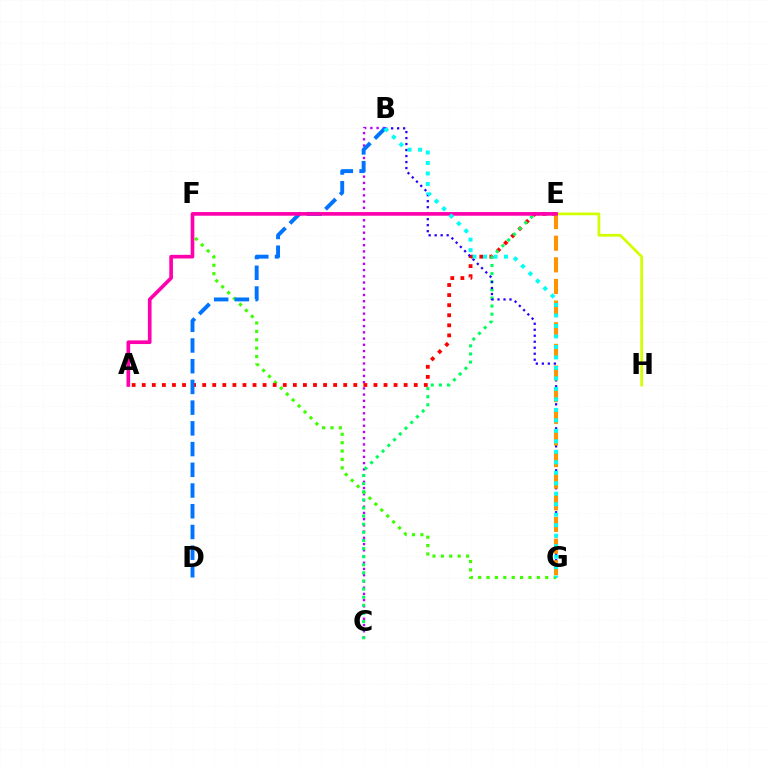{('B', 'C'): [{'color': '#b900ff', 'line_style': 'dotted', 'thickness': 1.69}], ('F', 'G'): [{'color': '#3dff00', 'line_style': 'dotted', 'thickness': 2.28}], ('A', 'E'): [{'color': '#ff0000', 'line_style': 'dotted', 'thickness': 2.74}, {'color': '#ff00ac', 'line_style': 'solid', 'thickness': 2.63}], ('C', 'E'): [{'color': '#00ff5c', 'line_style': 'dotted', 'thickness': 2.2}], ('B', 'G'): [{'color': '#2500ff', 'line_style': 'dotted', 'thickness': 1.63}, {'color': '#00fff6', 'line_style': 'dotted', 'thickness': 2.85}], ('E', 'G'): [{'color': '#ff9400', 'line_style': 'dashed', 'thickness': 2.94}], ('E', 'H'): [{'color': '#d1ff00', 'line_style': 'solid', 'thickness': 1.97}], ('B', 'D'): [{'color': '#0074ff', 'line_style': 'dashed', 'thickness': 2.82}]}